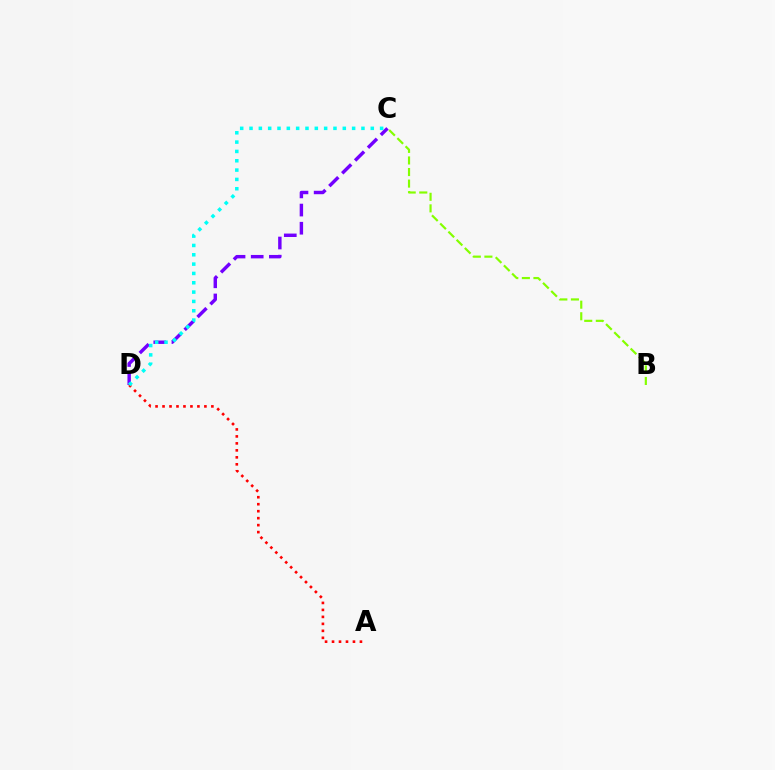{('B', 'C'): [{'color': '#84ff00', 'line_style': 'dashed', 'thickness': 1.57}], ('A', 'D'): [{'color': '#ff0000', 'line_style': 'dotted', 'thickness': 1.9}], ('C', 'D'): [{'color': '#7200ff', 'line_style': 'dashed', 'thickness': 2.47}, {'color': '#00fff6', 'line_style': 'dotted', 'thickness': 2.53}]}